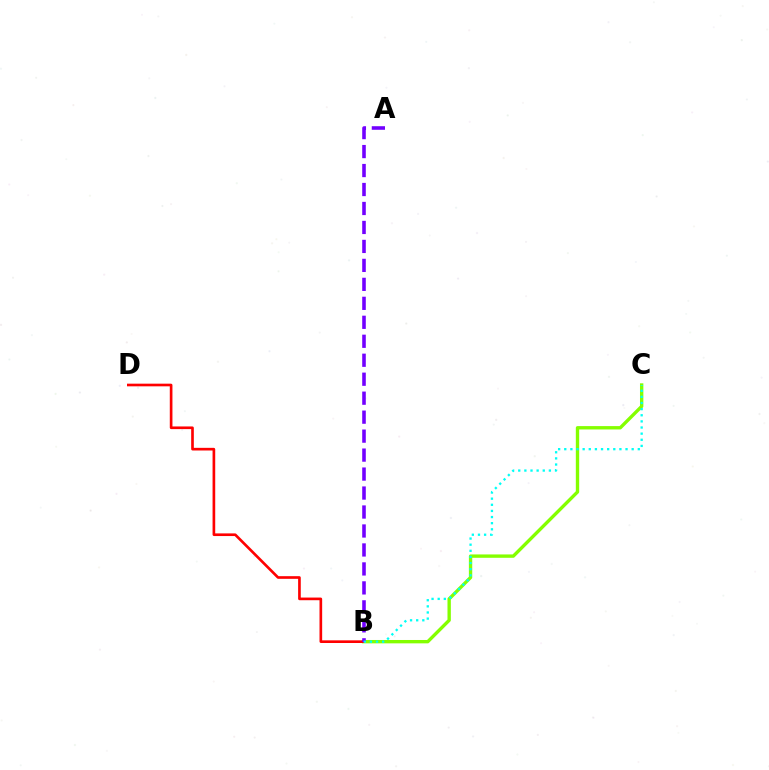{('B', 'C'): [{'color': '#84ff00', 'line_style': 'solid', 'thickness': 2.42}, {'color': '#00fff6', 'line_style': 'dotted', 'thickness': 1.66}], ('B', 'D'): [{'color': '#ff0000', 'line_style': 'solid', 'thickness': 1.91}], ('A', 'B'): [{'color': '#7200ff', 'line_style': 'dashed', 'thickness': 2.58}]}